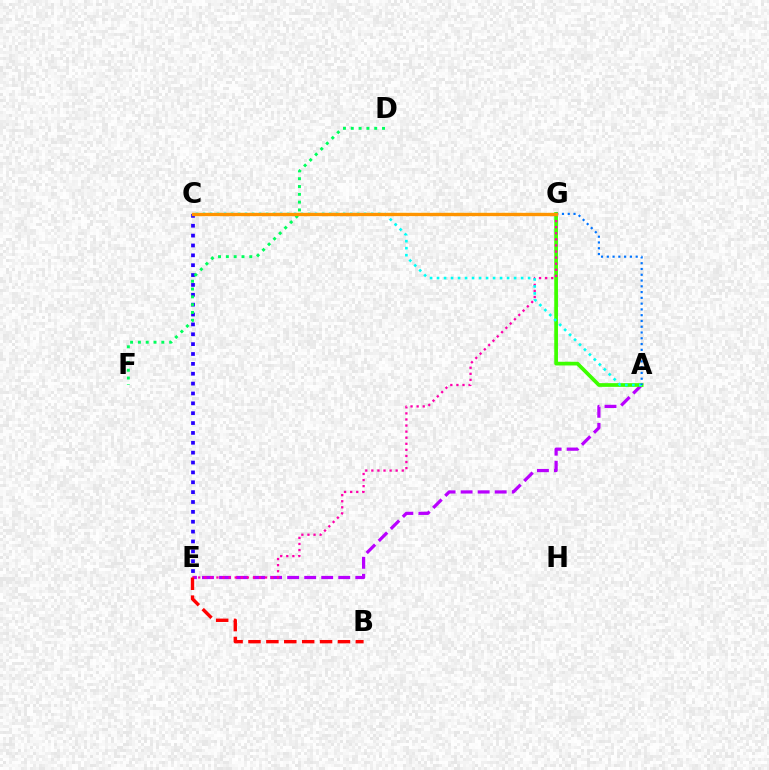{('A', 'E'): [{'color': '#b900ff', 'line_style': 'dashed', 'thickness': 2.31}], ('C', 'E'): [{'color': '#2500ff', 'line_style': 'dotted', 'thickness': 2.68}], ('A', 'G'): [{'color': '#3dff00', 'line_style': 'solid', 'thickness': 2.67}, {'color': '#0074ff', 'line_style': 'dotted', 'thickness': 1.57}], ('D', 'F'): [{'color': '#00ff5c', 'line_style': 'dotted', 'thickness': 2.12}], ('E', 'G'): [{'color': '#ff00ac', 'line_style': 'dotted', 'thickness': 1.65}], ('B', 'E'): [{'color': '#ff0000', 'line_style': 'dashed', 'thickness': 2.43}], ('A', 'C'): [{'color': '#00fff6', 'line_style': 'dotted', 'thickness': 1.9}], ('C', 'G'): [{'color': '#d1ff00', 'line_style': 'dashed', 'thickness': 1.56}, {'color': '#ff9400', 'line_style': 'solid', 'thickness': 2.38}]}